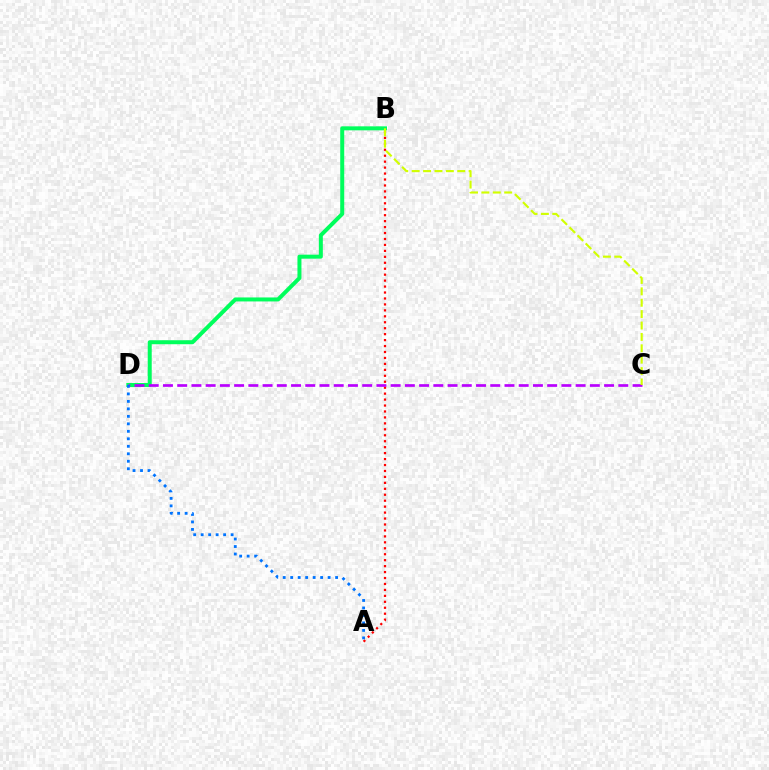{('A', 'B'): [{'color': '#ff0000', 'line_style': 'dotted', 'thickness': 1.62}], ('B', 'D'): [{'color': '#00ff5c', 'line_style': 'solid', 'thickness': 2.88}], ('C', 'D'): [{'color': '#b900ff', 'line_style': 'dashed', 'thickness': 1.93}], ('A', 'D'): [{'color': '#0074ff', 'line_style': 'dotted', 'thickness': 2.03}], ('B', 'C'): [{'color': '#d1ff00', 'line_style': 'dashed', 'thickness': 1.55}]}